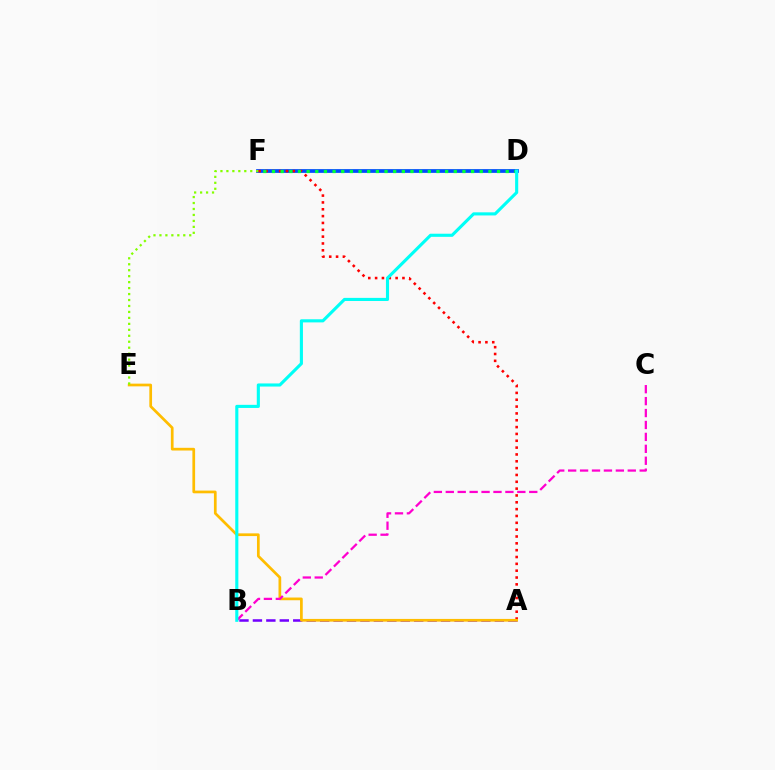{('A', 'B'): [{'color': '#7200ff', 'line_style': 'dashed', 'thickness': 1.83}], ('D', 'F'): [{'color': '#004bff', 'line_style': 'solid', 'thickness': 2.7}, {'color': '#00ff39', 'line_style': 'dotted', 'thickness': 2.35}], ('A', 'F'): [{'color': '#ff0000', 'line_style': 'dotted', 'thickness': 1.86}], ('A', 'E'): [{'color': '#ffbd00', 'line_style': 'solid', 'thickness': 1.95}], ('B', 'C'): [{'color': '#ff00cf', 'line_style': 'dashed', 'thickness': 1.62}], ('E', 'F'): [{'color': '#84ff00', 'line_style': 'dotted', 'thickness': 1.62}], ('B', 'D'): [{'color': '#00fff6', 'line_style': 'solid', 'thickness': 2.24}]}